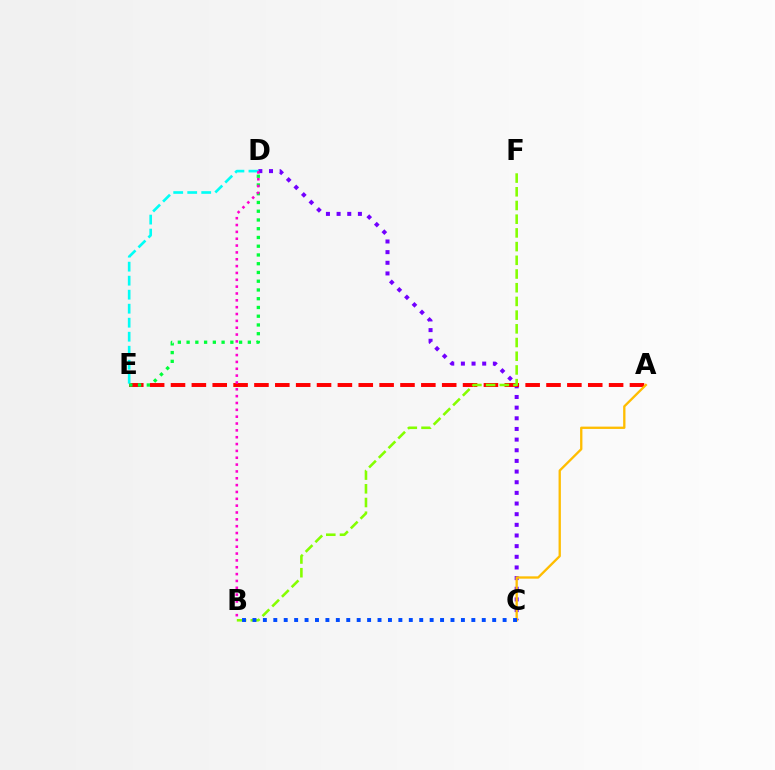{('C', 'D'): [{'color': '#7200ff', 'line_style': 'dotted', 'thickness': 2.89}], ('A', 'E'): [{'color': '#ff0000', 'line_style': 'dashed', 'thickness': 2.83}], ('D', 'E'): [{'color': '#00ff39', 'line_style': 'dotted', 'thickness': 2.38}, {'color': '#00fff6', 'line_style': 'dashed', 'thickness': 1.9}], ('B', 'F'): [{'color': '#84ff00', 'line_style': 'dashed', 'thickness': 1.86}], ('A', 'C'): [{'color': '#ffbd00', 'line_style': 'solid', 'thickness': 1.67}], ('B', 'C'): [{'color': '#004bff', 'line_style': 'dotted', 'thickness': 2.83}], ('B', 'D'): [{'color': '#ff00cf', 'line_style': 'dotted', 'thickness': 1.86}]}